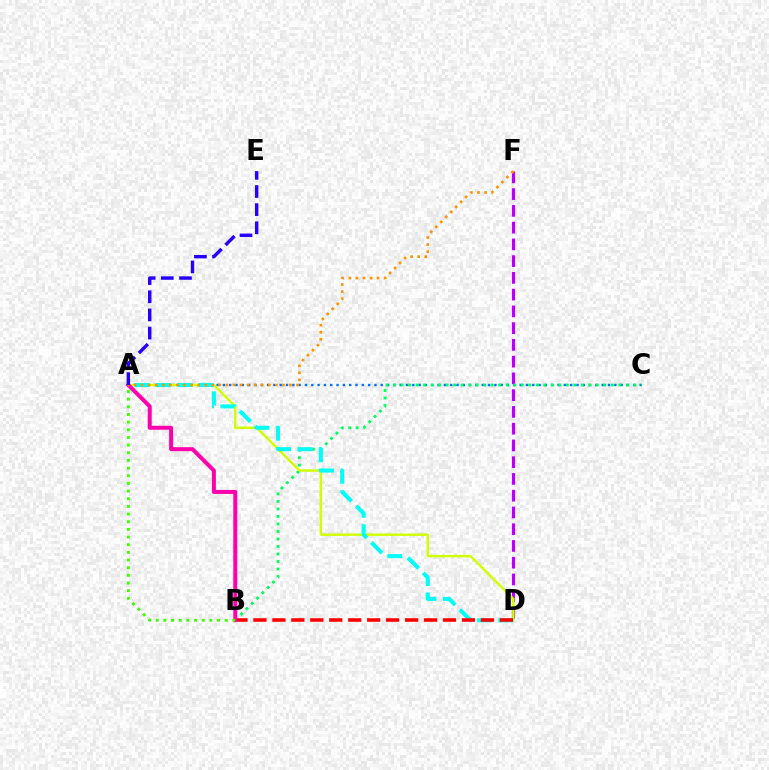{('A', 'C'): [{'color': '#0074ff', 'line_style': 'dotted', 'thickness': 1.72}], ('D', 'F'): [{'color': '#b900ff', 'line_style': 'dashed', 'thickness': 2.28}], ('B', 'C'): [{'color': '#00ff5c', 'line_style': 'dotted', 'thickness': 2.04}], ('A', 'D'): [{'color': '#d1ff00', 'line_style': 'solid', 'thickness': 1.73}, {'color': '#00fff6', 'line_style': 'dashed', 'thickness': 2.92}], ('B', 'D'): [{'color': '#ff0000', 'line_style': 'dashed', 'thickness': 2.58}], ('A', 'B'): [{'color': '#ff00ac', 'line_style': 'solid', 'thickness': 2.87}, {'color': '#3dff00', 'line_style': 'dotted', 'thickness': 2.08}], ('A', 'F'): [{'color': '#ff9400', 'line_style': 'dotted', 'thickness': 1.92}], ('A', 'E'): [{'color': '#2500ff', 'line_style': 'dashed', 'thickness': 2.47}]}